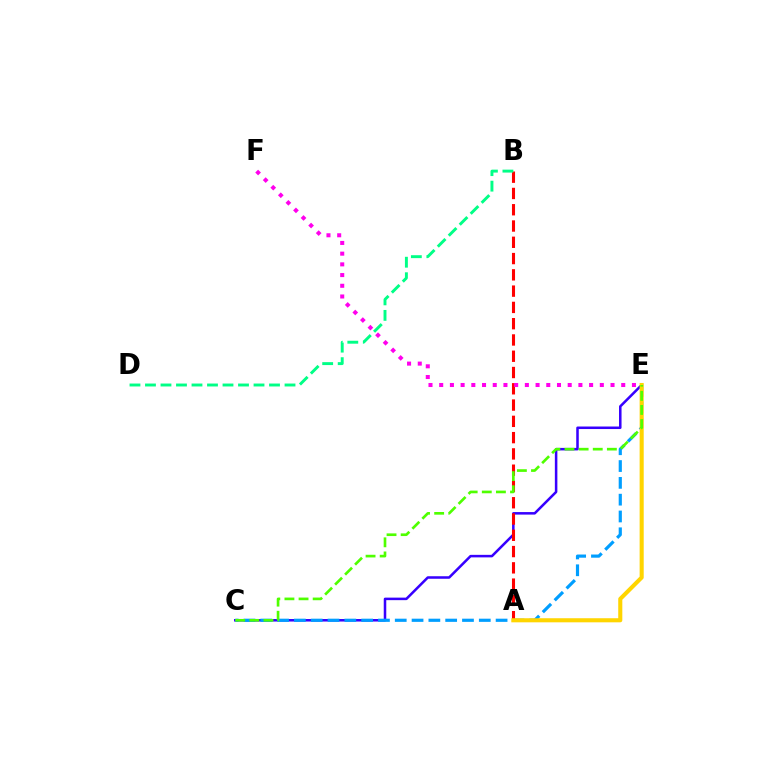{('C', 'E'): [{'color': '#3700ff', 'line_style': 'solid', 'thickness': 1.82}, {'color': '#009eff', 'line_style': 'dashed', 'thickness': 2.28}, {'color': '#4fff00', 'line_style': 'dashed', 'thickness': 1.92}], ('A', 'B'): [{'color': '#ff0000', 'line_style': 'dashed', 'thickness': 2.21}], ('A', 'E'): [{'color': '#ffd500', 'line_style': 'solid', 'thickness': 2.94}], ('B', 'D'): [{'color': '#00ff86', 'line_style': 'dashed', 'thickness': 2.11}], ('E', 'F'): [{'color': '#ff00ed', 'line_style': 'dotted', 'thickness': 2.91}]}